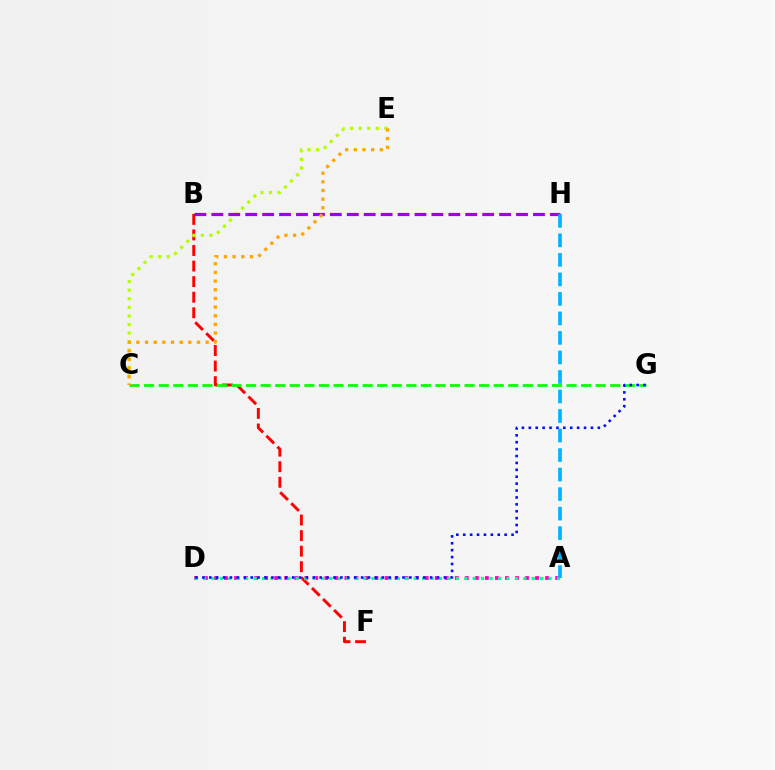{('A', 'D'): [{'color': '#ff00bd', 'line_style': 'dotted', 'thickness': 2.73}, {'color': '#00ff9d', 'line_style': 'dotted', 'thickness': 2.29}], ('B', 'F'): [{'color': '#ff0000', 'line_style': 'dashed', 'thickness': 2.11}], ('C', 'E'): [{'color': '#b3ff00', 'line_style': 'dotted', 'thickness': 2.33}, {'color': '#ffa500', 'line_style': 'dotted', 'thickness': 2.35}], ('B', 'H'): [{'color': '#9b00ff', 'line_style': 'dashed', 'thickness': 2.3}], ('C', 'G'): [{'color': '#08ff00', 'line_style': 'dashed', 'thickness': 1.98}], ('A', 'H'): [{'color': '#00b5ff', 'line_style': 'dashed', 'thickness': 2.65}], ('D', 'G'): [{'color': '#0010ff', 'line_style': 'dotted', 'thickness': 1.87}]}